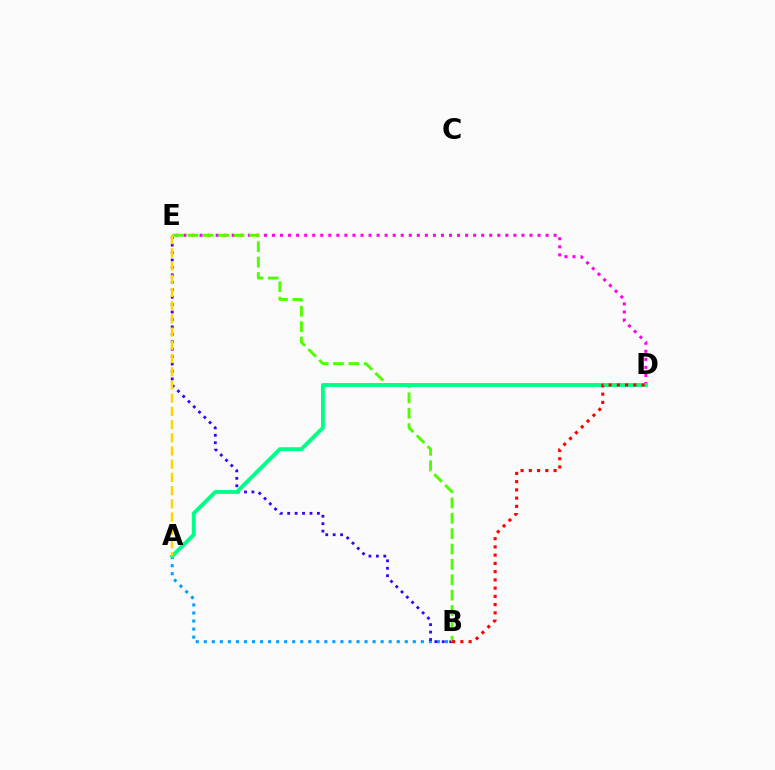{('D', 'E'): [{'color': '#ff00ed', 'line_style': 'dotted', 'thickness': 2.19}], ('A', 'B'): [{'color': '#009eff', 'line_style': 'dotted', 'thickness': 2.18}], ('B', 'E'): [{'color': '#3700ff', 'line_style': 'dotted', 'thickness': 2.02}, {'color': '#4fff00', 'line_style': 'dashed', 'thickness': 2.09}], ('A', 'D'): [{'color': '#00ff86', 'line_style': 'solid', 'thickness': 2.8}], ('B', 'D'): [{'color': '#ff0000', 'line_style': 'dotted', 'thickness': 2.24}], ('A', 'E'): [{'color': '#ffd500', 'line_style': 'dashed', 'thickness': 1.79}]}